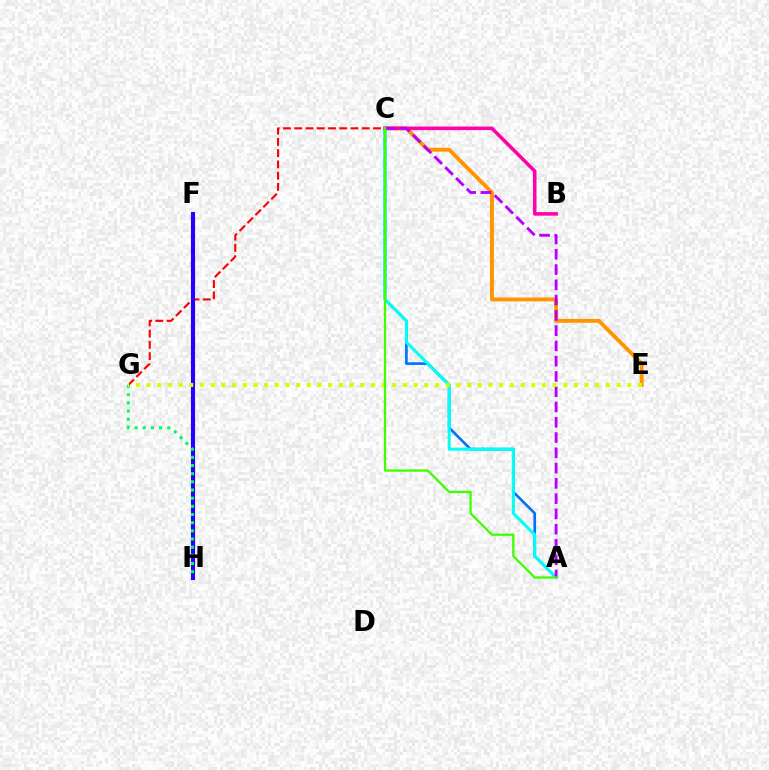{('C', 'G'): [{'color': '#ff0000', 'line_style': 'dashed', 'thickness': 1.53}], ('C', 'E'): [{'color': '#ff9400', 'line_style': 'solid', 'thickness': 2.79}], ('A', 'C'): [{'color': '#0074ff', 'line_style': 'solid', 'thickness': 1.92}, {'color': '#00fff6', 'line_style': 'solid', 'thickness': 2.19}, {'color': '#b900ff', 'line_style': 'dashed', 'thickness': 2.07}, {'color': '#3dff00', 'line_style': 'solid', 'thickness': 1.65}], ('F', 'H'): [{'color': '#2500ff', 'line_style': 'solid', 'thickness': 2.97}], ('B', 'C'): [{'color': '#ff00ac', 'line_style': 'solid', 'thickness': 2.57}], ('G', 'H'): [{'color': '#00ff5c', 'line_style': 'dotted', 'thickness': 2.22}], ('E', 'G'): [{'color': '#d1ff00', 'line_style': 'dotted', 'thickness': 2.9}]}